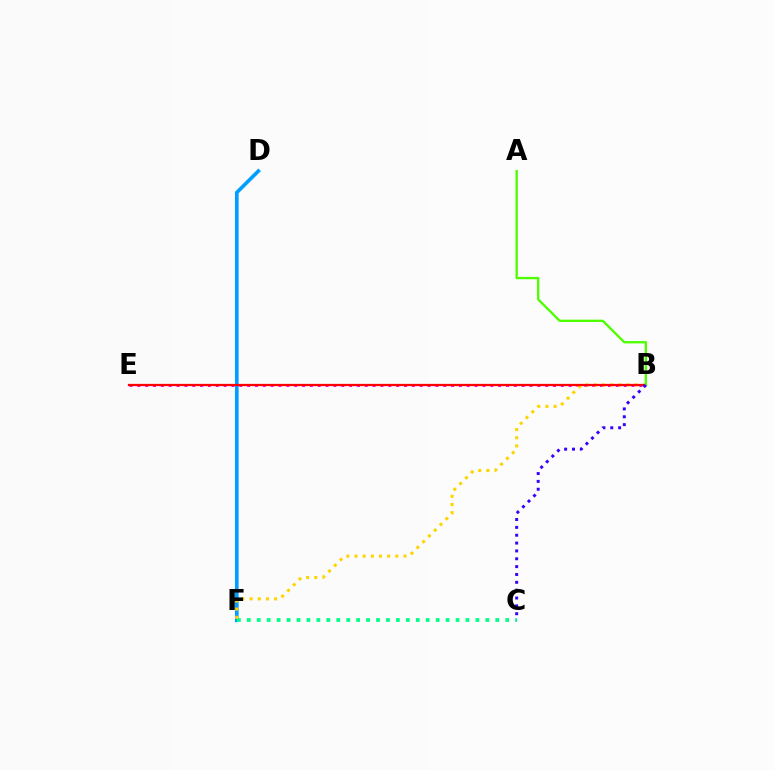{('D', 'F'): [{'color': '#009eff', 'line_style': 'solid', 'thickness': 2.63}], ('B', 'E'): [{'color': '#ff00ed', 'line_style': 'dotted', 'thickness': 2.13}, {'color': '#ff0000', 'line_style': 'solid', 'thickness': 1.61}], ('C', 'F'): [{'color': '#00ff86', 'line_style': 'dotted', 'thickness': 2.7}], ('B', 'F'): [{'color': '#ffd500', 'line_style': 'dotted', 'thickness': 2.22}], ('A', 'B'): [{'color': '#4fff00', 'line_style': 'solid', 'thickness': 1.69}], ('B', 'C'): [{'color': '#3700ff', 'line_style': 'dotted', 'thickness': 2.13}]}